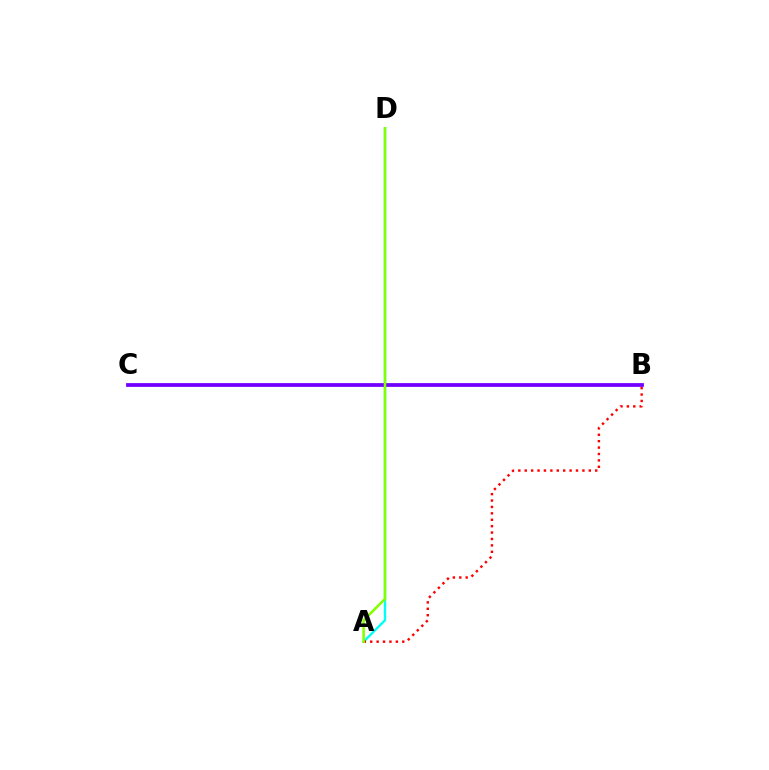{('A', 'D'): [{'color': '#00fff6', 'line_style': 'solid', 'thickness': 1.71}, {'color': '#84ff00', 'line_style': 'solid', 'thickness': 1.84}], ('B', 'C'): [{'color': '#7200ff', 'line_style': 'solid', 'thickness': 2.71}], ('A', 'B'): [{'color': '#ff0000', 'line_style': 'dotted', 'thickness': 1.74}]}